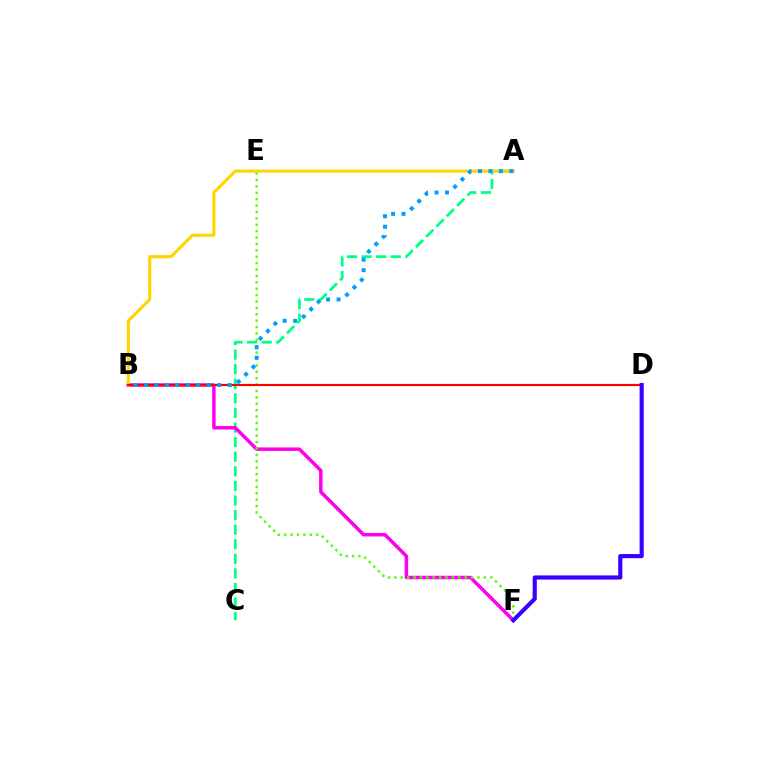{('A', 'C'): [{'color': '#00ff86', 'line_style': 'dashed', 'thickness': 1.98}], ('B', 'F'): [{'color': '#ff00ed', 'line_style': 'solid', 'thickness': 2.51}], ('A', 'B'): [{'color': '#ffd500', 'line_style': 'solid', 'thickness': 2.24}, {'color': '#009eff', 'line_style': 'dotted', 'thickness': 2.84}], ('E', 'F'): [{'color': '#4fff00', 'line_style': 'dotted', 'thickness': 1.74}], ('B', 'D'): [{'color': '#ff0000', 'line_style': 'solid', 'thickness': 1.55}], ('D', 'F'): [{'color': '#3700ff', 'line_style': 'solid', 'thickness': 2.97}]}